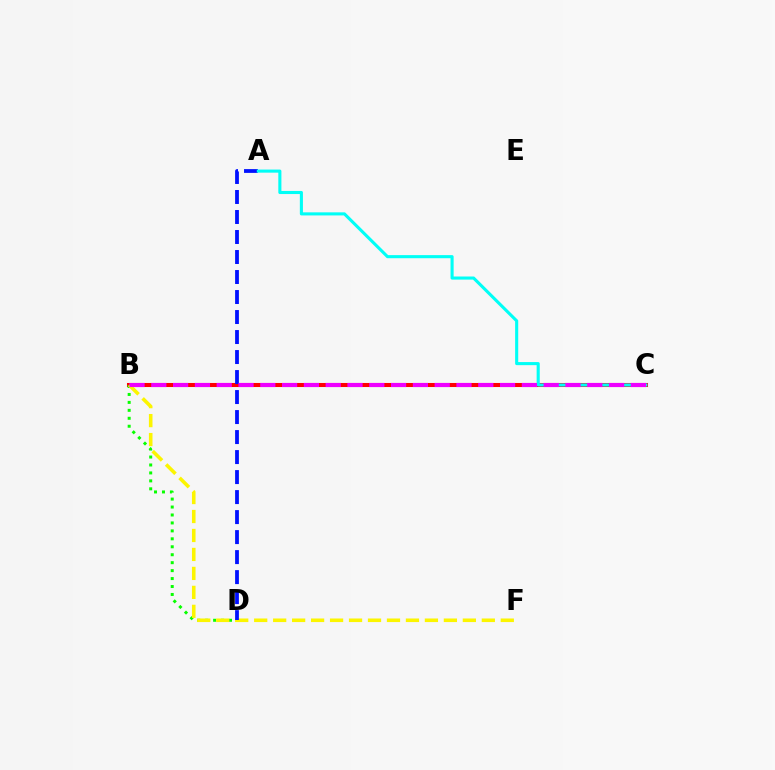{('B', 'C'): [{'color': '#ff0000', 'line_style': 'solid', 'thickness': 2.92}, {'color': '#ee00ff', 'line_style': 'dashed', 'thickness': 2.96}], ('B', 'D'): [{'color': '#08ff00', 'line_style': 'dotted', 'thickness': 2.16}], ('B', 'F'): [{'color': '#fcf500', 'line_style': 'dashed', 'thickness': 2.58}], ('A', 'D'): [{'color': '#0010ff', 'line_style': 'dashed', 'thickness': 2.72}], ('A', 'C'): [{'color': '#00fff6', 'line_style': 'solid', 'thickness': 2.23}]}